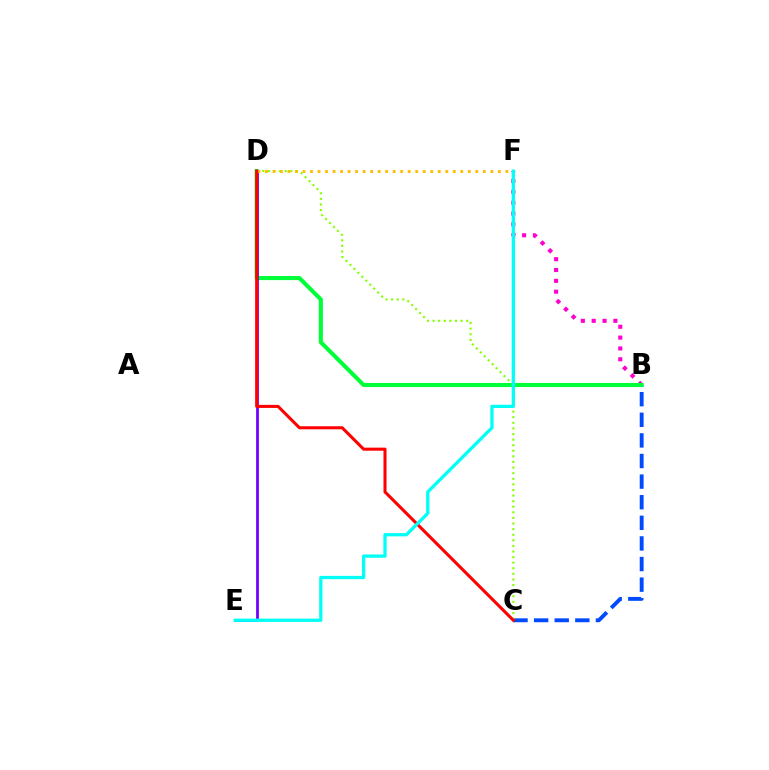{('B', 'C'): [{'color': '#004bff', 'line_style': 'dashed', 'thickness': 2.8}], ('C', 'D'): [{'color': '#84ff00', 'line_style': 'dotted', 'thickness': 1.52}, {'color': '#ff0000', 'line_style': 'solid', 'thickness': 2.2}], ('B', 'F'): [{'color': '#ff00cf', 'line_style': 'dotted', 'thickness': 2.95}], ('B', 'D'): [{'color': '#00ff39', 'line_style': 'solid', 'thickness': 2.94}], ('D', 'E'): [{'color': '#7200ff', 'line_style': 'solid', 'thickness': 1.98}], ('D', 'F'): [{'color': '#ffbd00', 'line_style': 'dotted', 'thickness': 2.04}], ('E', 'F'): [{'color': '#00fff6', 'line_style': 'solid', 'thickness': 2.36}]}